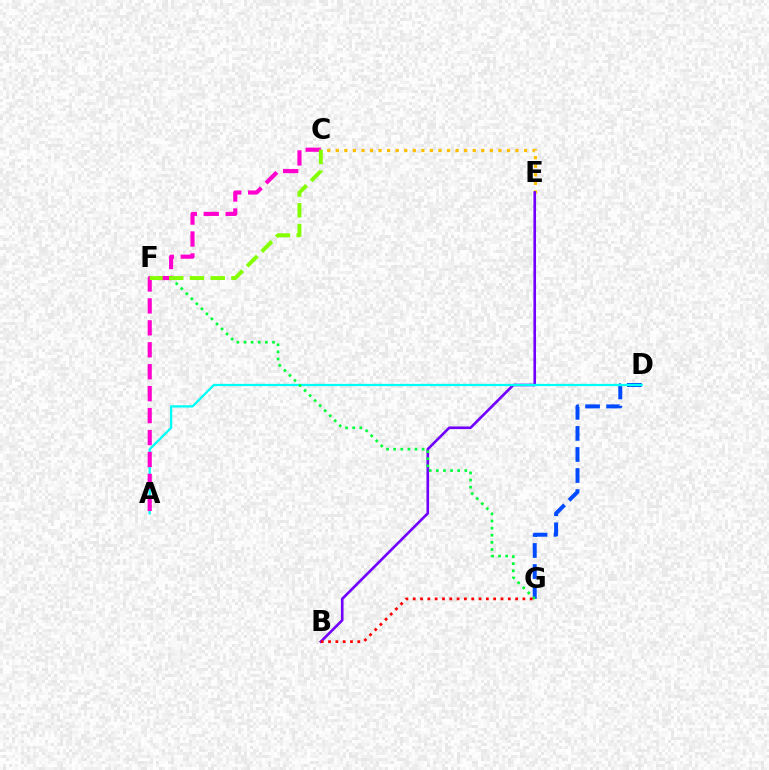{('C', 'E'): [{'color': '#ffbd00', 'line_style': 'dotted', 'thickness': 2.32}], ('B', 'E'): [{'color': '#7200ff', 'line_style': 'solid', 'thickness': 1.89}], ('D', 'G'): [{'color': '#004bff', 'line_style': 'dashed', 'thickness': 2.86}], ('A', 'D'): [{'color': '#00fff6', 'line_style': 'solid', 'thickness': 1.64}], ('F', 'G'): [{'color': '#00ff39', 'line_style': 'dotted', 'thickness': 1.93}], ('B', 'G'): [{'color': '#ff0000', 'line_style': 'dotted', 'thickness': 1.99}], ('A', 'C'): [{'color': '#ff00cf', 'line_style': 'dashed', 'thickness': 2.98}], ('C', 'F'): [{'color': '#84ff00', 'line_style': 'dashed', 'thickness': 2.82}]}